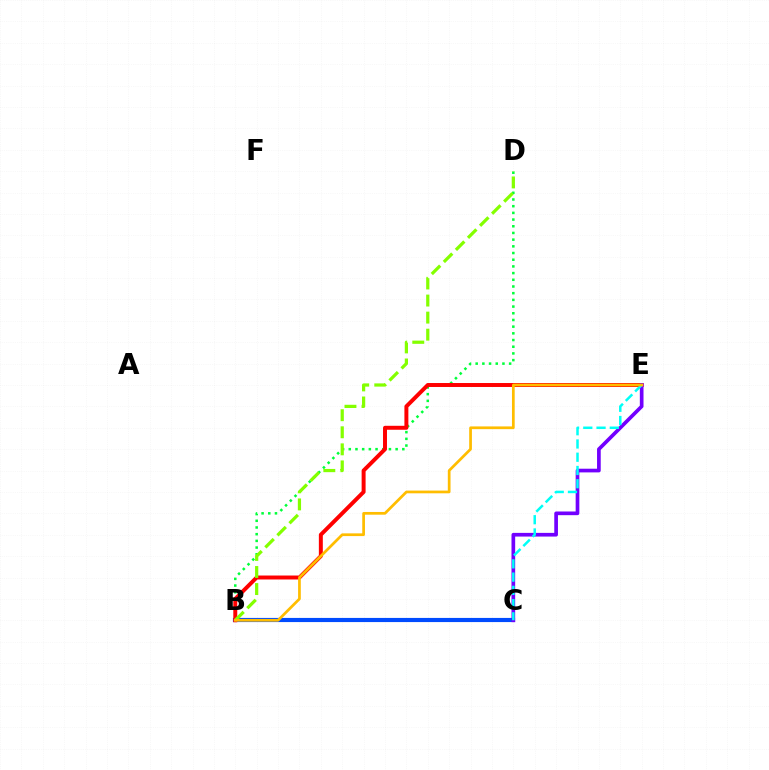{('B', 'C'): [{'color': '#ff00cf', 'line_style': 'dotted', 'thickness': 1.73}, {'color': '#004bff', 'line_style': 'solid', 'thickness': 2.99}], ('B', 'D'): [{'color': '#00ff39', 'line_style': 'dotted', 'thickness': 1.82}, {'color': '#84ff00', 'line_style': 'dashed', 'thickness': 2.32}], ('B', 'E'): [{'color': '#ff0000', 'line_style': 'solid', 'thickness': 2.85}, {'color': '#ffbd00', 'line_style': 'solid', 'thickness': 1.96}], ('C', 'E'): [{'color': '#7200ff', 'line_style': 'solid', 'thickness': 2.65}, {'color': '#00fff6', 'line_style': 'dashed', 'thickness': 1.8}]}